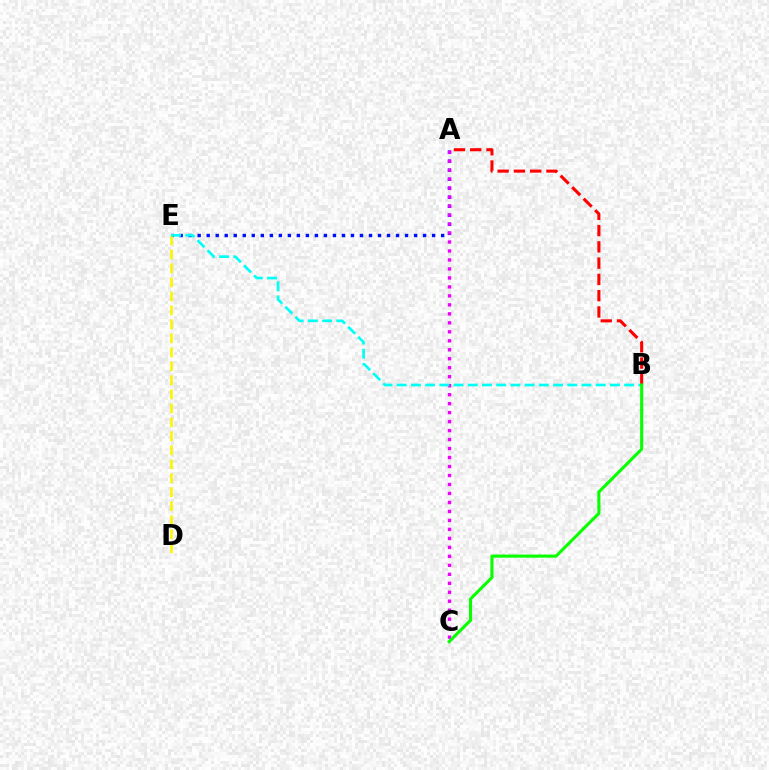{('A', 'E'): [{'color': '#0010ff', 'line_style': 'dotted', 'thickness': 2.45}], ('A', 'C'): [{'color': '#ee00ff', 'line_style': 'dotted', 'thickness': 2.44}], ('D', 'E'): [{'color': '#fcf500', 'line_style': 'dashed', 'thickness': 1.9}], ('B', 'E'): [{'color': '#00fff6', 'line_style': 'dashed', 'thickness': 1.93}], ('A', 'B'): [{'color': '#ff0000', 'line_style': 'dashed', 'thickness': 2.21}], ('B', 'C'): [{'color': '#08ff00', 'line_style': 'solid', 'thickness': 2.22}]}